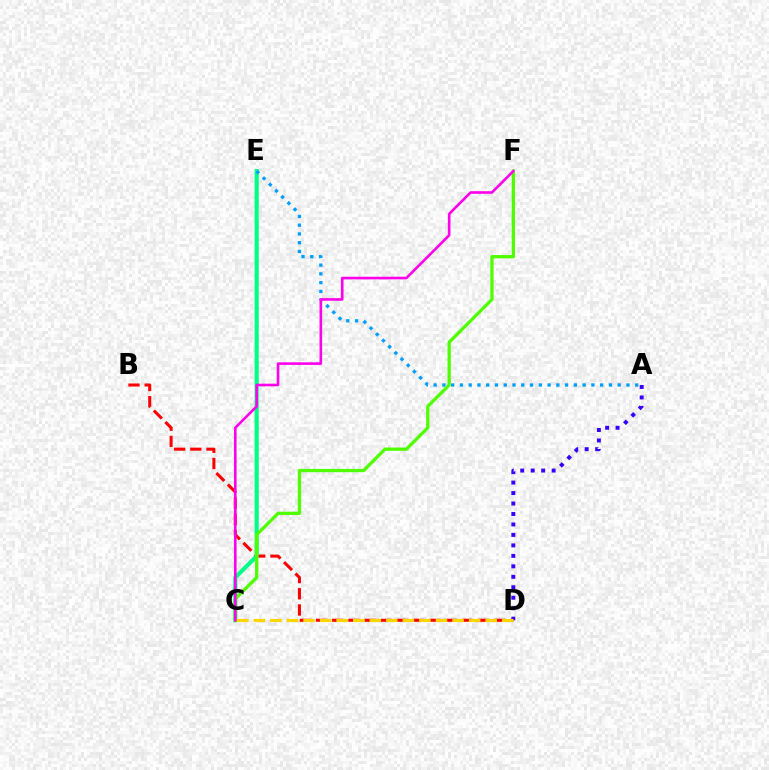{('B', 'D'): [{'color': '#ff0000', 'line_style': 'dashed', 'thickness': 2.2}], ('C', 'E'): [{'color': '#00ff86', 'line_style': 'solid', 'thickness': 2.98}], ('A', 'D'): [{'color': '#3700ff', 'line_style': 'dotted', 'thickness': 2.84}], ('A', 'E'): [{'color': '#009eff', 'line_style': 'dotted', 'thickness': 2.38}], ('C', 'F'): [{'color': '#4fff00', 'line_style': 'solid', 'thickness': 2.36}, {'color': '#ff00ed', 'line_style': 'solid', 'thickness': 1.89}], ('C', 'D'): [{'color': '#ffd500', 'line_style': 'dashed', 'thickness': 2.25}]}